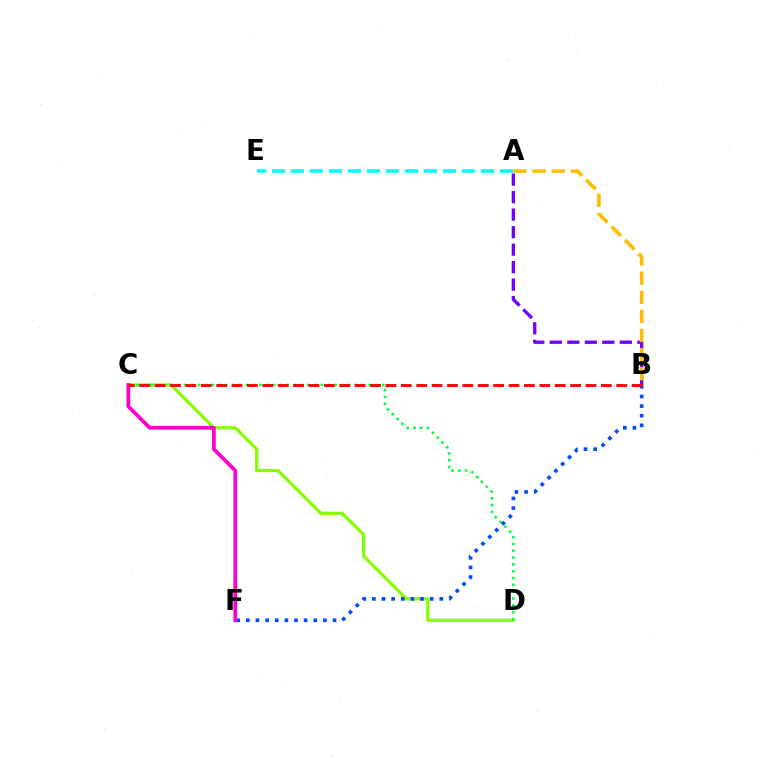{('C', 'D'): [{'color': '#84ff00', 'line_style': 'solid', 'thickness': 2.31}, {'color': '#00ff39', 'line_style': 'dotted', 'thickness': 1.85}], ('A', 'B'): [{'color': '#7200ff', 'line_style': 'dashed', 'thickness': 2.38}, {'color': '#ffbd00', 'line_style': 'dashed', 'thickness': 2.6}], ('B', 'F'): [{'color': '#004bff', 'line_style': 'dotted', 'thickness': 2.62}], ('C', 'F'): [{'color': '#ff00cf', 'line_style': 'solid', 'thickness': 2.7}], ('A', 'E'): [{'color': '#00fff6', 'line_style': 'dashed', 'thickness': 2.58}], ('B', 'C'): [{'color': '#ff0000', 'line_style': 'dashed', 'thickness': 2.09}]}